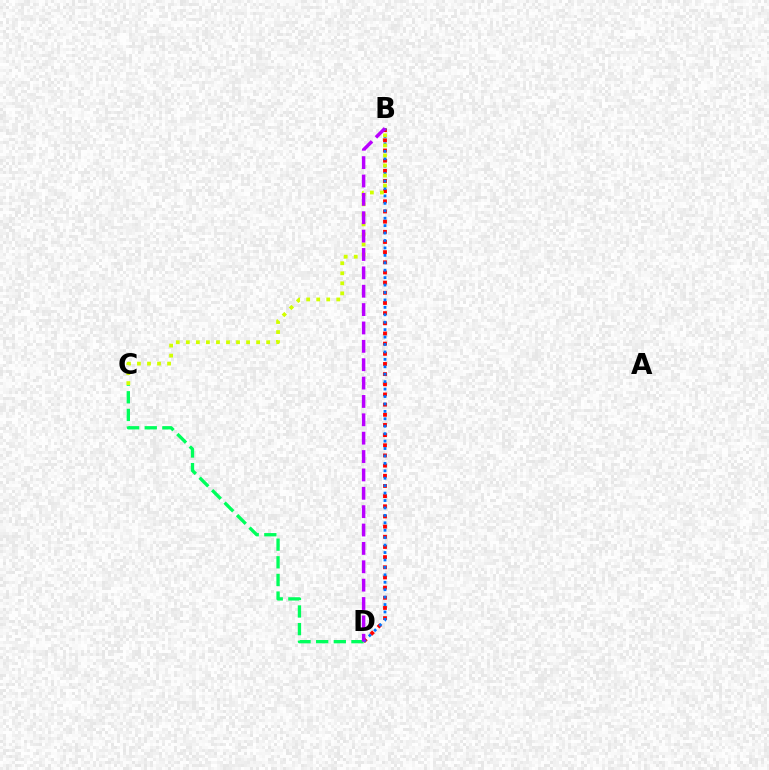{('B', 'D'): [{'color': '#ff0000', 'line_style': 'dotted', 'thickness': 2.76}, {'color': '#0074ff', 'line_style': 'dotted', 'thickness': 2.02}, {'color': '#b900ff', 'line_style': 'dashed', 'thickness': 2.5}], ('C', 'D'): [{'color': '#00ff5c', 'line_style': 'dashed', 'thickness': 2.4}], ('B', 'C'): [{'color': '#d1ff00', 'line_style': 'dotted', 'thickness': 2.73}]}